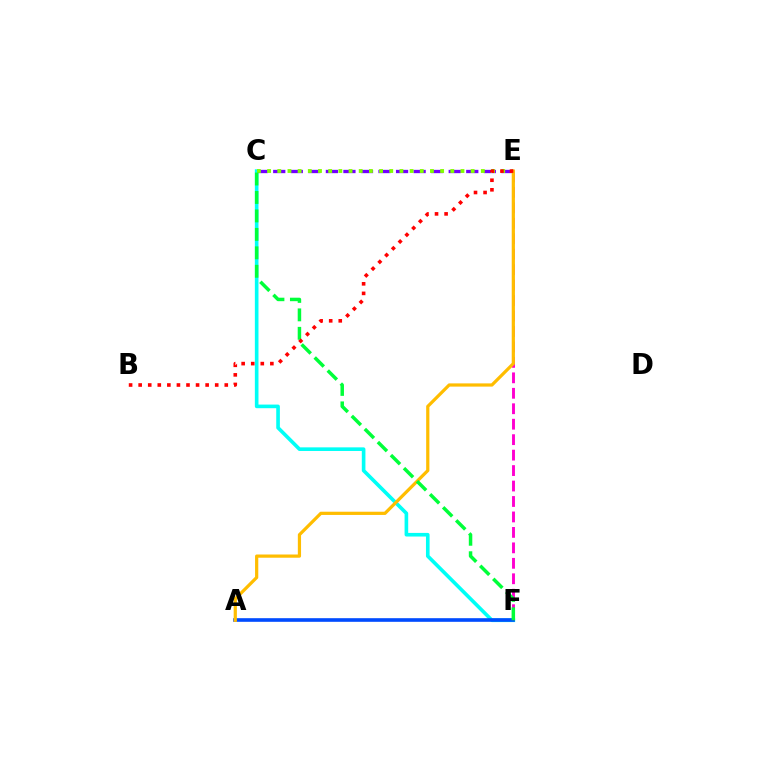{('C', 'F'): [{'color': '#00fff6', 'line_style': 'solid', 'thickness': 2.61}, {'color': '#00ff39', 'line_style': 'dashed', 'thickness': 2.51}], ('E', 'F'): [{'color': '#ff00cf', 'line_style': 'dashed', 'thickness': 2.1}], ('C', 'E'): [{'color': '#7200ff', 'line_style': 'dashed', 'thickness': 2.38}, {'color': '#84ff00', 'line_style': 'dotted', 'thickness': 2.77}], ('A', 'F'): [{'color': '#004bff', 'line_style': 'solid', 'thickness': 2.61}], ('A', 'E'): [{'color': '#ffbd00', 'line_style': 'solid', 'thickness': 2.32}], ('B', 'E'): [{'color': '#ff0000', 'line_style': 'dotted', 'thickness': 2.6}]}